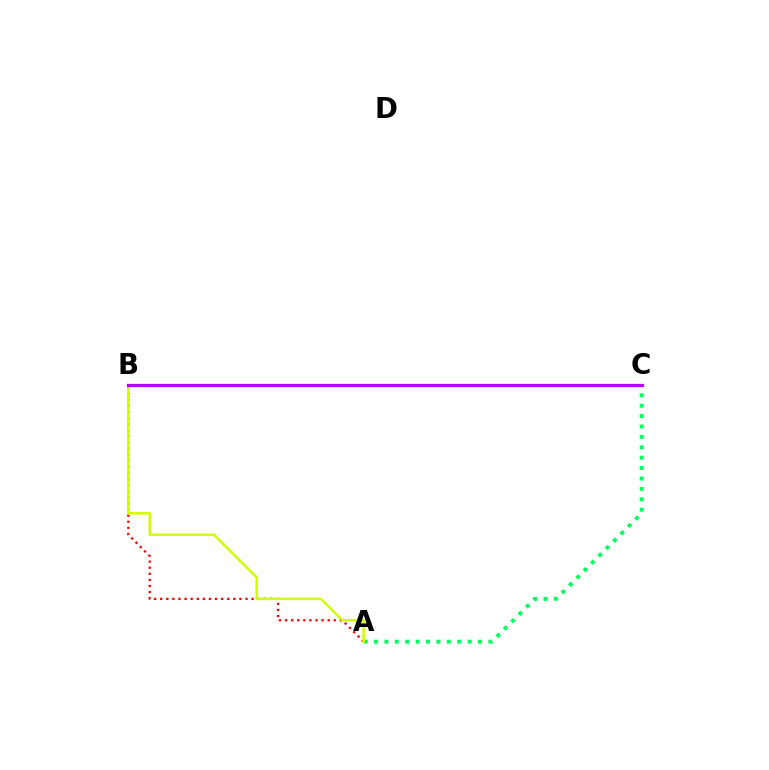{('A', 'B'): [{'color': '#ff0000', 'line_style': 'dotted', 'thickness': 1.66}, {'color': '#d1ff00', 'line_style': 'solid', 'thickness': 1.8}], ('A', 'C'): [{'color': '#00ff5c', 'line_style': 'dotted', 'thickness': 2.83}], ('B', 'C'): [{'color': '#0074ff', 'line_style': 'dashed', 'thickness': 2.01}, {'color': '#b900ff', 'line_style': 'solid', 'thickness': 2.31}]}